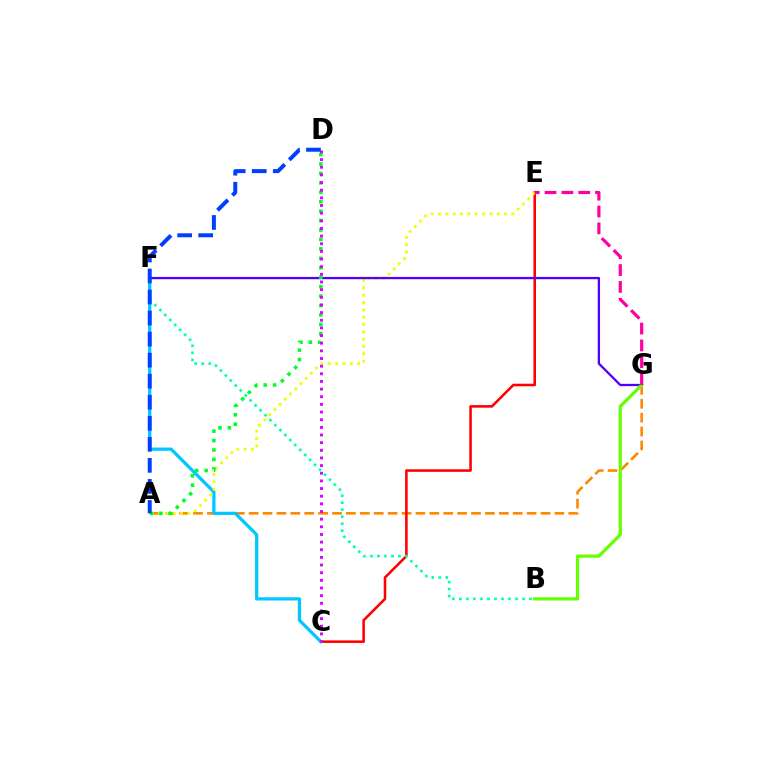{('A', 'G'): [{'color': '#ff8800', 'line_style': 'dashed', 'thickness': 1.89}], ('C', 'E'): [{'color': '#ff0000', 'line_style': 'solid', 'thickness': 1.85}], ('B', 'F'): [{'color': '#00ffaf', 'line_style': 'dotted', 'thickness': 1.91}], ('C', 'F'): [{'color': '#00c7ff', 'line_style': 'solid', 'thickness': 2.34}], ('A', 'E'): [{'color': '#eeff00', 'line_style': 'dotted', 'thickness': 1.99}], ('F', 'G'): [{'color': '#4f00ff', 'line_style': 'solid', 'thickness': 1.65}], ('B', 'G'): [{'color': '#66ff00', 'line_style': 'solid', 'thickness': 2.32}], ('A', 'D'): [{'color': '#00ff27', 'line_style': 'dotted', 'thickness': 2.56}, {'color': '#003fff', 'line_style': 'dashed', 'thickness': 2.86}], ('C', 'D'): [{'color': '#d600ff', 'line_style': 'dotted', 'thickness': 2.08}], ('E', 'G'): [{'color': '#ff00a0', 'line_style': 'dashed', 'thickness': 2.29}]}